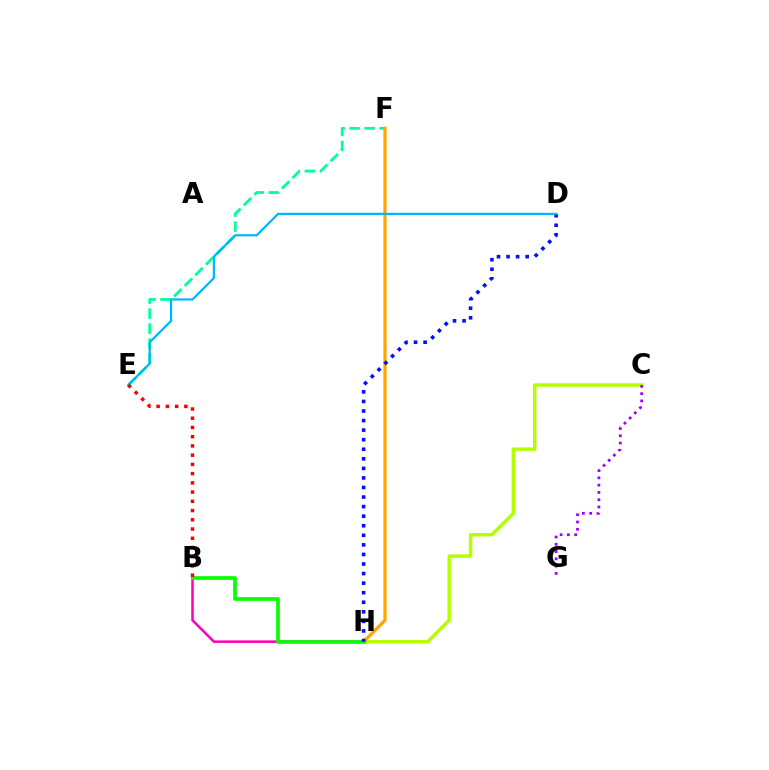{('C', 'H'): [{'color': '#b3ff00', 'line_style': 'solid', 'thickness': 2.47}], ('B', 'H'): [{'color': '#ff00bd', 'line_style': 'solid', 'thickness': 1.83}, {'color': '#08ff00', 'line_style': 'solid', 'thickness': 2.65}], ('E', 'F'): [{'color': '#00ff9d', 'line_style': 'dashed', 'thickness': 2.04}], ('F', 'H'): [{'color': '#ffa500', 'line_style': 'solid', 'thickness': 2.34}], ('D', 'H'): [{'color': '#0010ff', 'line_style': 'dotted', 'thickness': 2.6}], ('D', 'E'): [{'color': '#00b5ff', 'line_style': 'solid', 'thickness': 1.59}], ('B', 'E'): [{'color': '#ff0000', 'line_style': 'dotted', 'thickness': 2.51}], ('C', 'G'): [{'color': '#9b00ff', 'line_style': 'dotted', 'thickness': 1.98}]}